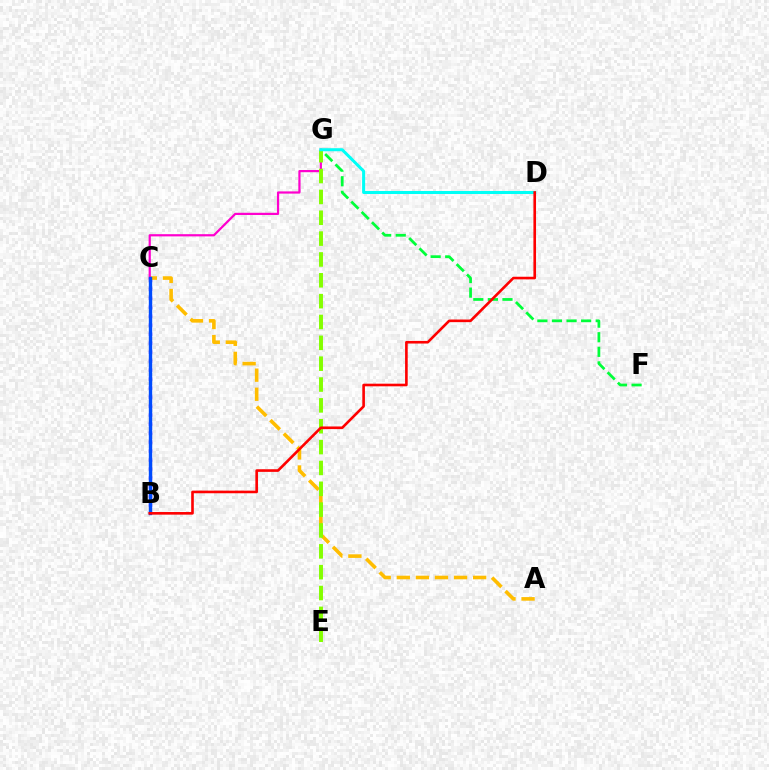{('B', 'C'): [{'color': '#7200ff', 'line_style': 'dotted', 'thickness': 2.44}, {'color': '#004bff', 'line_style': 'solid', 'thickness': 2.43}], ('F', 'G'): [{'color': '#00ff39', 'line_style': 'dashed', 'thickness': 1.98}], ('A', 'C'): [{'color': '#ffbd00', 'line_style': 'dashed', 'thickness': 2.59}], ('C', 'G'): [{'color': '#ff00cf', 'line_style': 'solid', 'thickness': 1.59}], ('E', 'G'): [{'color': '#84ff00', 'line_style': 'dashed', 'thickness': 2.83}], ('D', 'G'): [{'color': '#00fff6', 'line_style': 'solid', 'thickness': 2.18}], ('B', 'D'): [{'color': '#ff0000', 'line_style': 'solid', 'thickness': 1.89}]}